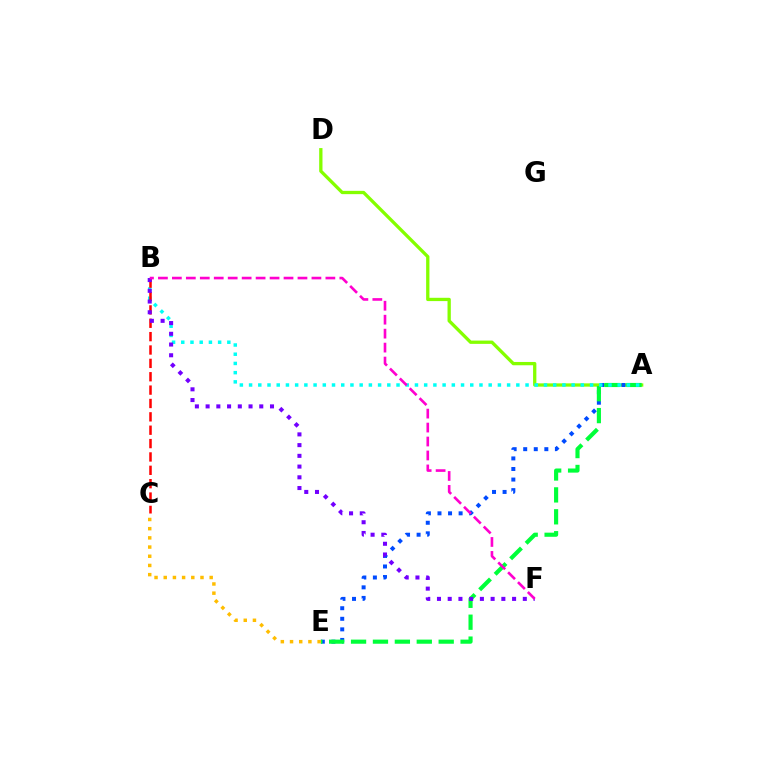{('A', 'D'): [{'color': '#84ff00', 'line_style': 'solid', 'thickness': 2.38}], ('A', 'E'): [{'color': '#004bff', 'line_style': 'dotted', 'thickness': 2.87}, {'color': '#00ff39', 'line_style': 'dashed', 'thickness': 2.98}], ('A', 'B'): [{'color': '#00fff6', 'line_style': 'dotted', 'thickness': 2.5}], ('C', 'E'): [{'color': '#ffbd00', 'line_style': 'dotted', 'thickness': 2.5}], ('B', 'C'): [{'color': '#ff0000', 'line_style': 'dashed', 'thickness': 1.82}], ('B', 'F'): [{'color': '#7200ff', 'line_style': 'dotted', 'thickness': 2.92}, {'color': '#ff00cf', 'line_style': 'dashed', 'thickness': 1.9}]}